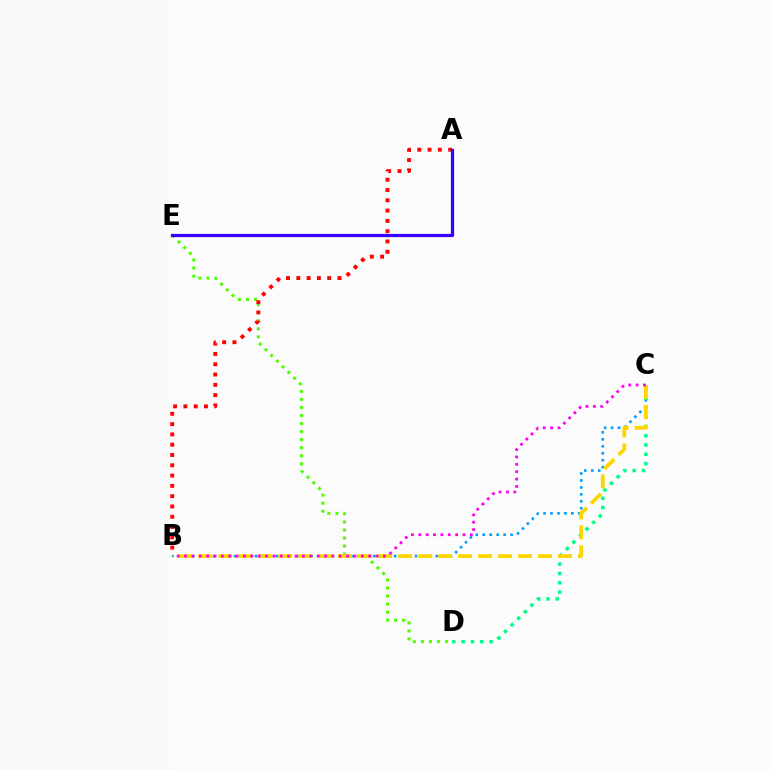{('D', 'E'): [{'color': '#4fff00', 'line_style': 'dotted', 'thickness': 2.19}], ('A', 'B'): [{'color': '#ff0000', 'line_style': 'dotted', 'thickness': 2.8}], ('B', 'C'): [{'color': '#009eff', 'line_style': 'dotted', 'thickness': 1.89}, {'color': '#ffd500', 'line_style': 'dashed', 'thickness': 2.71}, {'color': '#ff00ed', 'line_style': 'dotted', 'thickness': 2.0}], ('C', 'D'): [{'color': '#00ff86', 'line_style': 'dotted', 'thickness': 2.53}], ('A', 'E'): [{'color': '#3700ff', 'line_style': 'solid', 'thickness': 2.33}]}